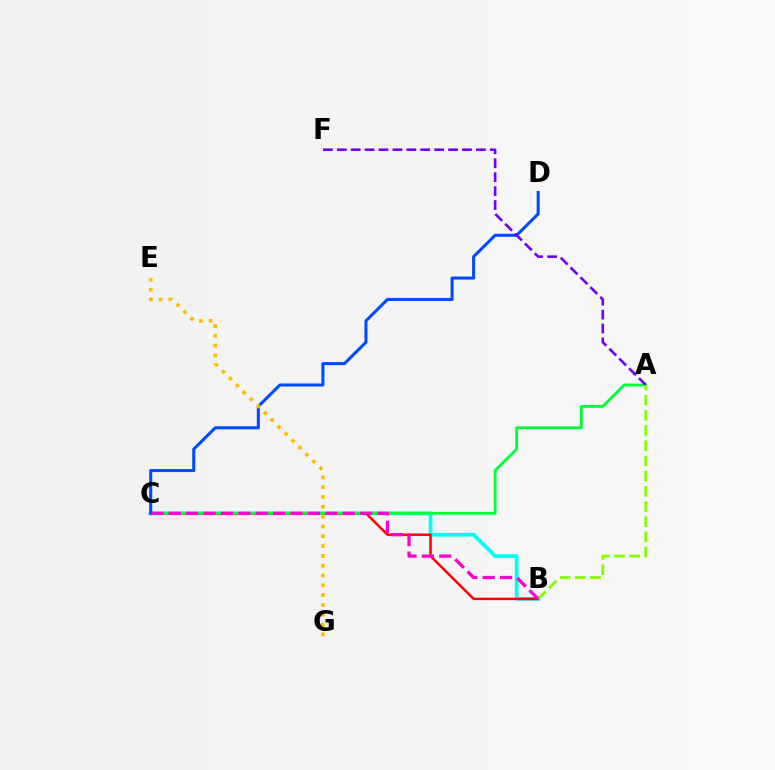{('B', 'C'): [{'color': '#00fff6', 'line_style': 'solid', 'thickness': 2.68}, {'color': '#ff0000', 'line_style': 'solid', 'thickness': 1.78}, {'color': '#ff00cf', 'line_style': 'dashed', 'thickness': 2.36}], ('A', 'C'): [{'color': '#00ff39', 'line_style': 'solid', 'thickness': 2.04}], ('C', 'D'): [{'color': '#004bff', 'line_style': 'solid', 'thickness': 2.2}], ('A', 'F'): [{'color': '#7200ff', 'line_style': 'dashed', 'thickness': 1.89}], ('A', 'B'): [{'color': '#84ff00', 'line_style': 'dashed', 'thickness': 2.06}], ('E', 'G'): [{'color': '#ffbd00', 'line_style': 'dotted', 'thickness': 2.67}]}